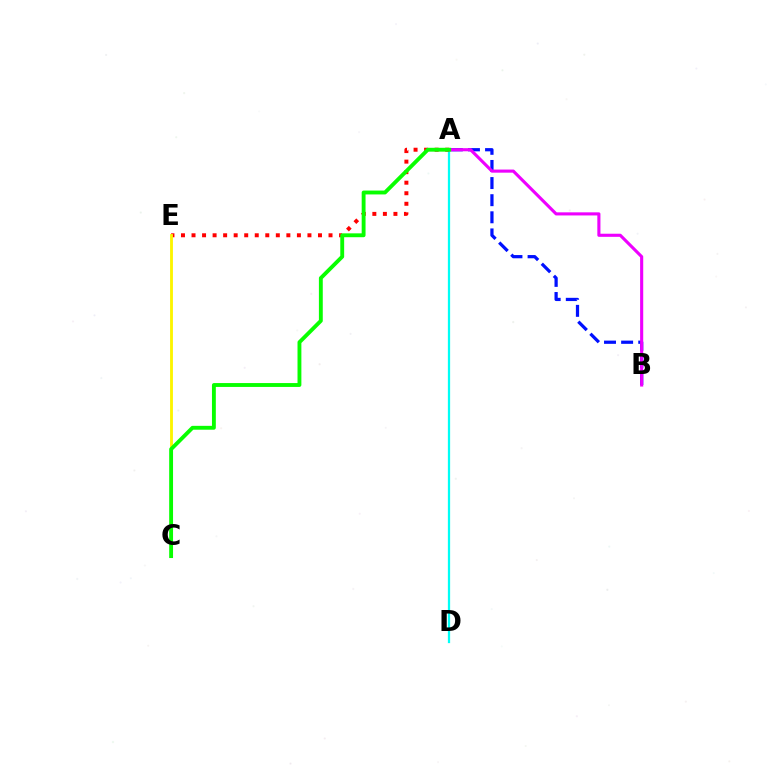{('A', 'B'): [{'color': '#0010ff', 'line_style': 'dashed', 'thickness': 2.33}, {'color': '#ee00ff', 'line_style': 'solid', 'thickness': 2.24}], ('A', 'D'): [{'color': '#00fff6', 'line_style': 'solid', 'thickness': 1.63}], ('A', 'E'): [{'color': '#ff0000', 'line_style': 'dotted', 'thickness': 2.86}], ('C', 'E'): [{'color': '#fcf500', 'line_style': 'solid', 'thickness': 2.05}], ('A', 'C'): [{'color': '#08ff00', 'line_style': 'solid', 'thickness': 2.78}]}